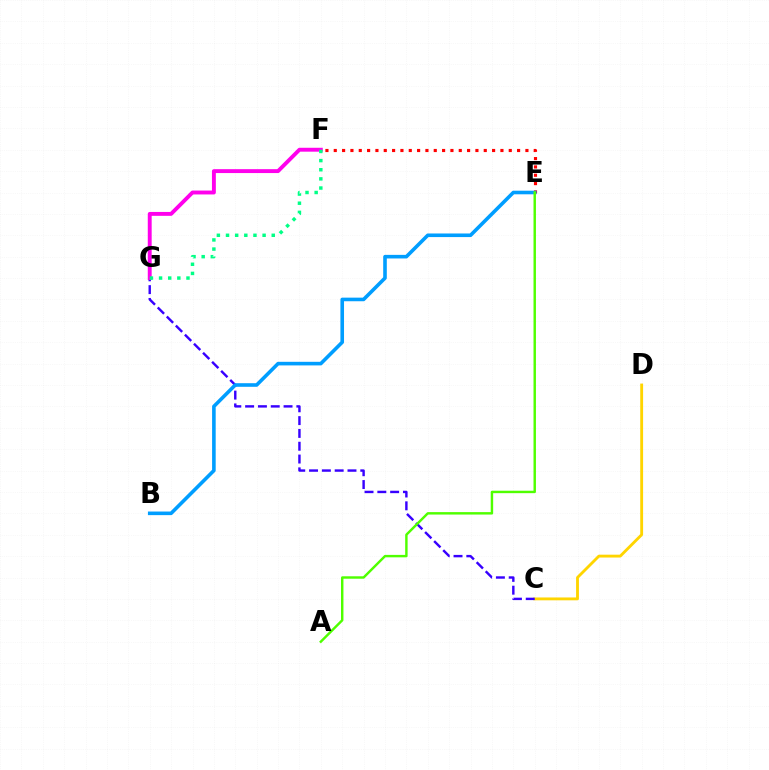{('C', 'D'): [{'color': '#ffd500', 'line_style': 'solid', 'thickness': 2.06}], ('C', 'G'): [{'color': '#3700ff', 'line_style': 'dashed', 'thickness': 1.74}], ('F', 'G'): [{'color': '#ff00ed', 'line_style': 'solid', 'thickness': 2.81}, {'color': '#00ff86', 'line_style': 'dotted', 'thickness': 2.48}], ('E', 'F'): [{'color': '#ff0000', 'line_style': 'dotted', 'thickness': 2.26}], ('B', 'E'): [{'color': '#009eff', 'line_style': 'solid', 'thickness': 2.59}], ('A', 'E'): [{'color': '#4fff00', 'line_style': 'solid', 'thickness': 1.75}]}